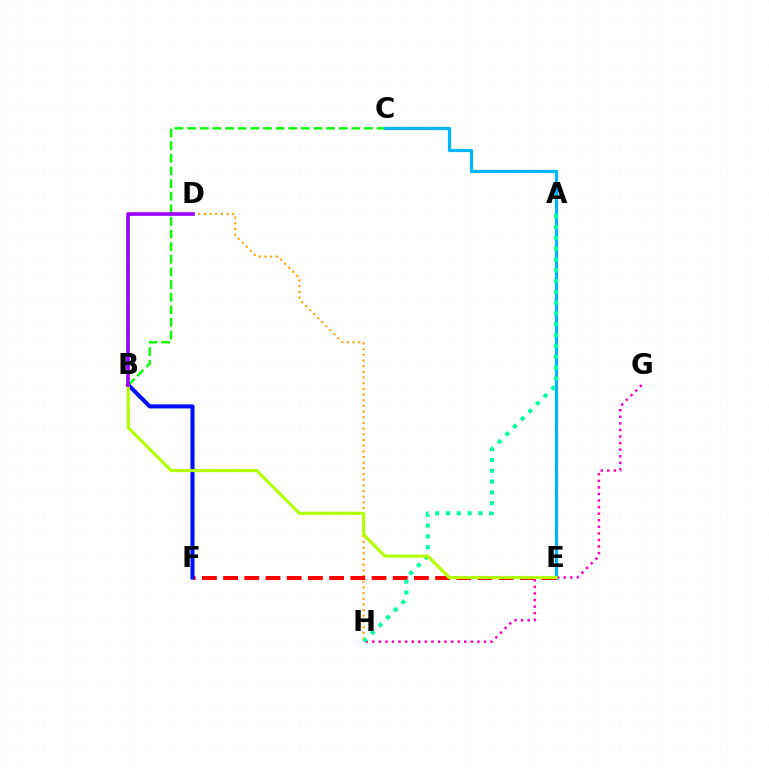{('B', 'C'): [{'color': '#08ff00', 'line_style': 'dashed', 'thickness': 1.72}], ('D', 'H'): [{'color': '#ffa500', 'line_style': 'dotted', 'thickness': 1.54}], ('C', 'E'): [{'color': '#00b5ff', 'line_style': 'solid', 'thickness': 2.3}], ('E', 'F'): [{'color': '#ff0000', 'line_style': 'dashed', 'thickness': 2.88}], ('B', 'F'): [{'color': '#0010ff', 'line_style': 'solid', 'thickness': 2.95}], ('G', 'H'): [{'color': '#ff00bd', 'line_style': 'dotted', 'thickness': 1.79}], ('A', 'H'): [{'color': '#00ff9d', 'line_style': 'dotted', 'thickness': 2.94}], ('B', 'E'): [{'color': '#b3ff00', 'line_style': 'solid', 'thickness': 2.26}], ('B', 'D'): [{'color': '#9b00ff', 'line_style': 'solid', 'thickness': 2.63}]}